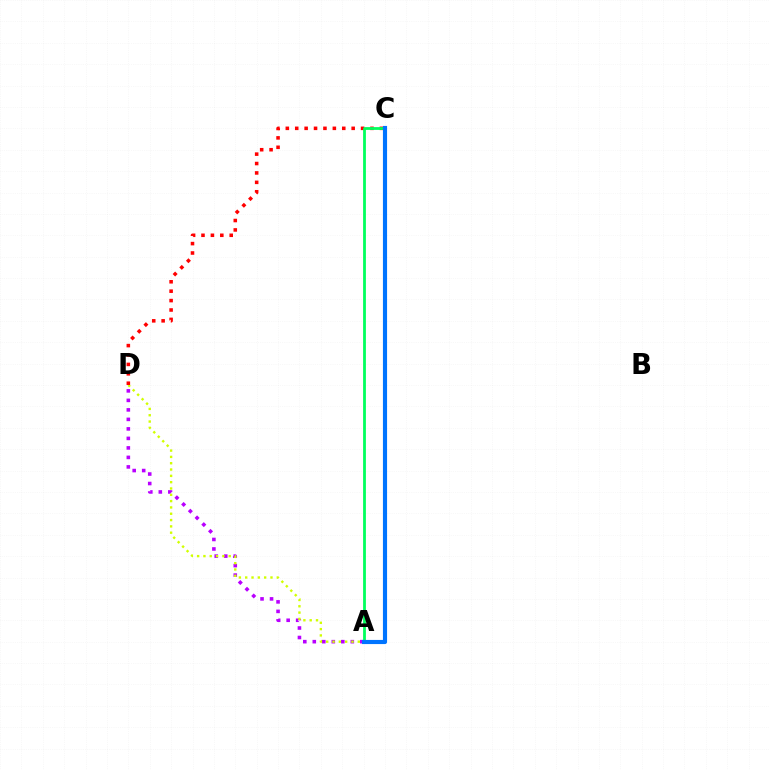{('A', 'D'): [{'color': '#b900ff', 'line_style': 'dotted', 'thickness': 2.58}, {'color': '#d1ff00', 'line_style': 'dotted', 'thickness': 1.72}], ('C', 'D'): [{'color': '#ff0000', 'line_style': 'dotted', 'thickness': 2.56}], ('A', 'C'): [{'color': '#00ff5c', 'line_style': 'solid', 'thickness': 2.01}, {'color': '#0074ff', 'line_style': 'solid', 'thickness': 2.98}]}